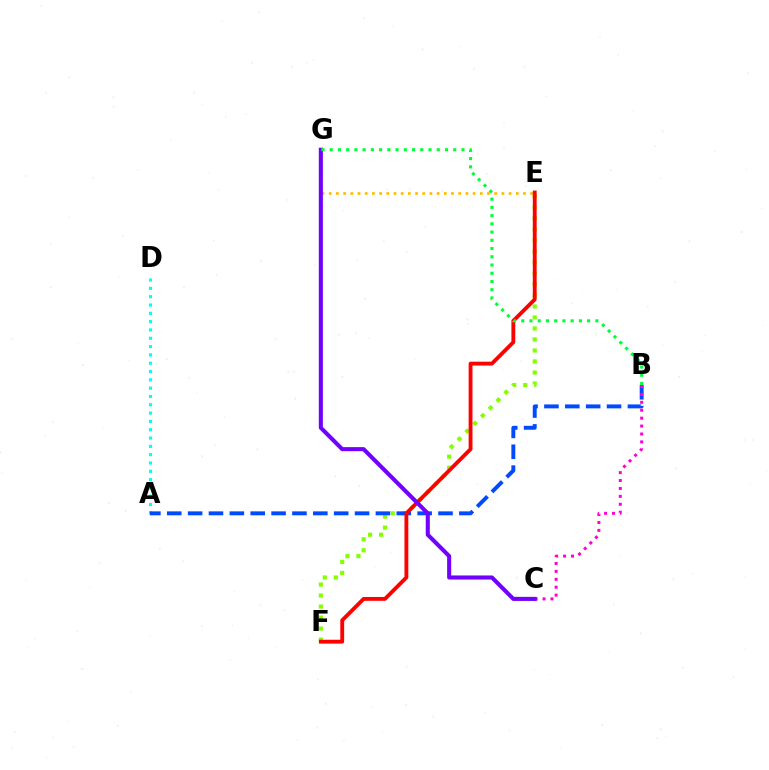{('A', 'D'): [{'color': '#00fff6', 'line_style': 'dotted', 'thickness': 2.26}], ('E', 'G'): [{'color': '#ffbd00', 'line_style': 'dotted', 'thickness': 1.95}], ('E', 'F'): [{'color': '#84ff00', 'line_style': 'dotted', 'thickness': 2.99}, {'color': '#ff0000', 'line_style': 'solid', 'thickness': 2.77}], ('A', 'B'): [{'color': '#004bff', 'line_style': 'dashed', 'thickness': 2.83}], ('B', 'C'): [{'color': '#ff00cf', 'line_style': 'dotted', 'thickness': 2.15}], ('C', 'G'): [{'color': '#7200ff', 'line_style': 'solid', 'thickness': 2.94}], ('B', 'G'): [{'color': '#00ff39', 'line_style': 'dotted', 'thickness': 2.24}]}